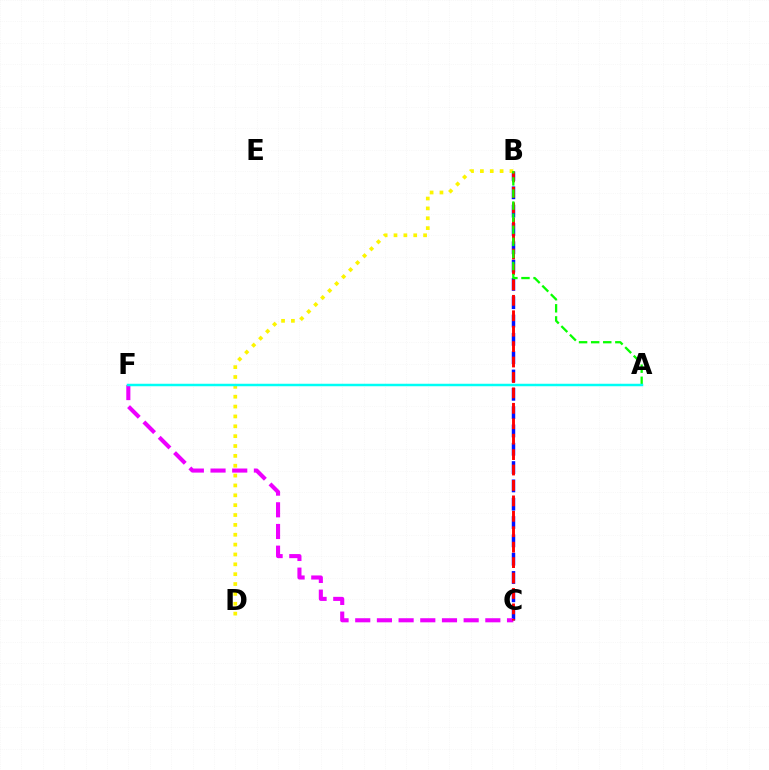{('B', 'C'): [{'color': '#0010ff', 'line_style': 'dashed', 'thickness': 2.49}, {'color': '#ff0000', 'line_style': 'dashed', 'thickness': 2.1}], ('B', 'D'): [{'color': '#fcf500', 'line_style': 'dotted', 'thickness': 2.68}], ('C', 'F'): [{'color': '#ee00ff', 'line_style': 'dashed', 'thickness': 2.95}], ('A', 'B'): [{'color': '#08ff00', 'line_style': 'dashed', 'thickness': 1.64}], ('A', 'F'): [{'color': '#00fff6', 'line_style': 'solid', 'thickness': 1.79}]}